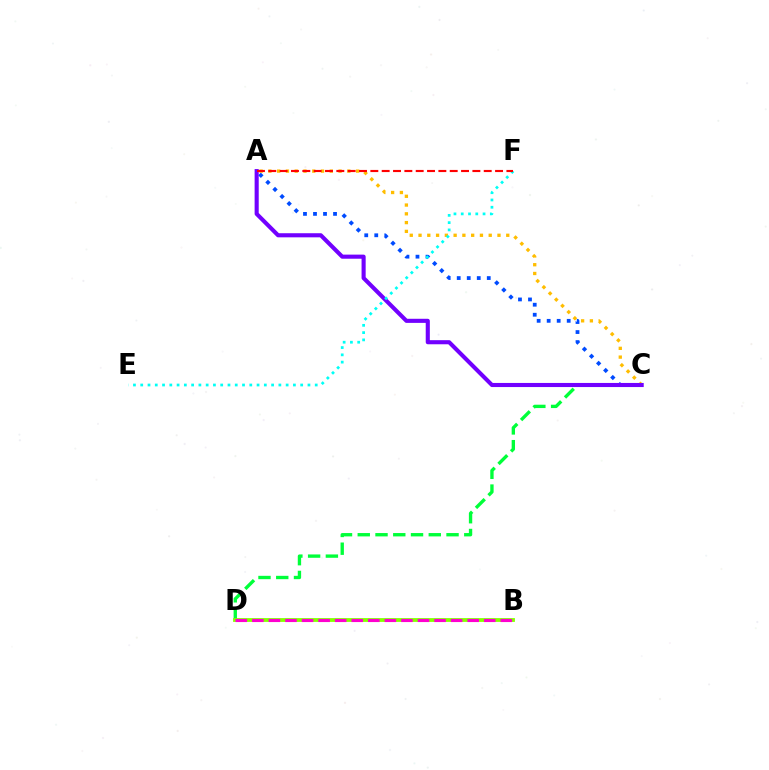{('C', 'D'): [{'color': '#00ff39', 'line_style': 'dashed', 'thickness': 2.41}], ('A', 'C'): [{'color': '#ffbd00', 'line_style': 'dotted', 'thickness': 2.38}, {'color': '#004bff', 'line_style': 'dotted', 'thickness': 2.72}, {'color': '#7200ff', 'line_style': 'solid', 'thickness': 2.95}], ('B', 'D'): [{'color': '#84ff00', 'line_style': 'solid', 'thickness': 2.74}, {'color': '#ff00cf', 'line_style': 'dashed', 'thickness': 2.25}], ('E', 'F'): [{'color': '#00fff6', 'line_style': 'dotted', 'thickness': 1.98}], ('A', 'F'): [{'color': '#ff0000', 'line_style': 'dashed', 'thickness': 1.54}]}